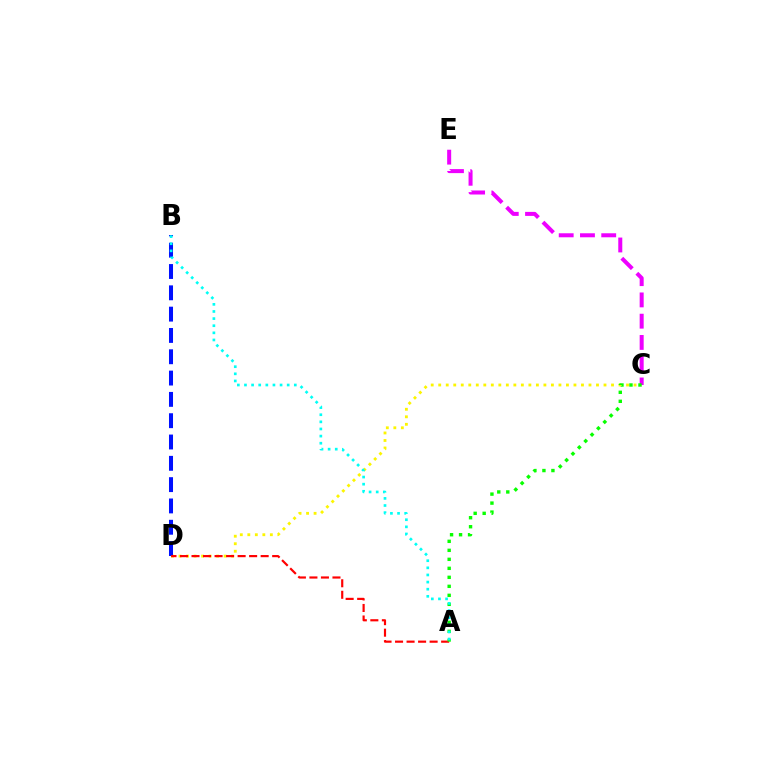{('C', 'D'): [{'color': '#fcf500', 'line_style': 'dotted', 'thickness': 2.04}], ('B', 'D'): [{'color': '#0010ff', 'line_style': 'dashed', 'thickness': 2.9}], ('C', 'E'): [{'color': '#ee00ff', 'line_style': 'dashed', 'thickness': 2.89}], ('A', 'D'): [{'color': '#ff0000', 'line_style': 'dashed', 'thickness': 1.57}], ('A', 'C'): [{'color': '#08ff00', 'line_style': 'dotted', 'thickness': 2.45}], ('A', 'B'): [{'color': '#00fff6', 'line_style': 'dotted', 'thickness': 1.93}]}